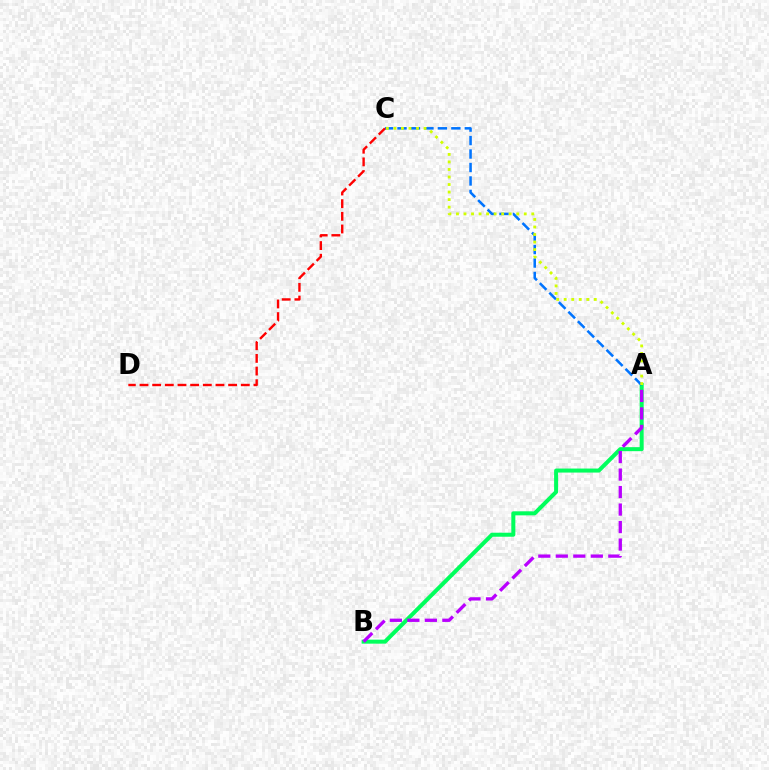{('A', 'B'): [{'color': '#00ff5c', 'line_style': 'solid', 'thickness': 2.89}, {'color': '#b900ff', 'line_style': 'dashed', 'thickness': 2.38}], ('A', 'C'): [{'color': '#0074ff', 'line_style': 'dashed', 'thickness': 1.83}, {'color': '#d1ff00', 'line_style': 'dotted', 'thickness': 2.05}], ('C', 'D'): [{'color': '#ff0000', 'line_style': 'dashed', 'thickness': 1.72}]}